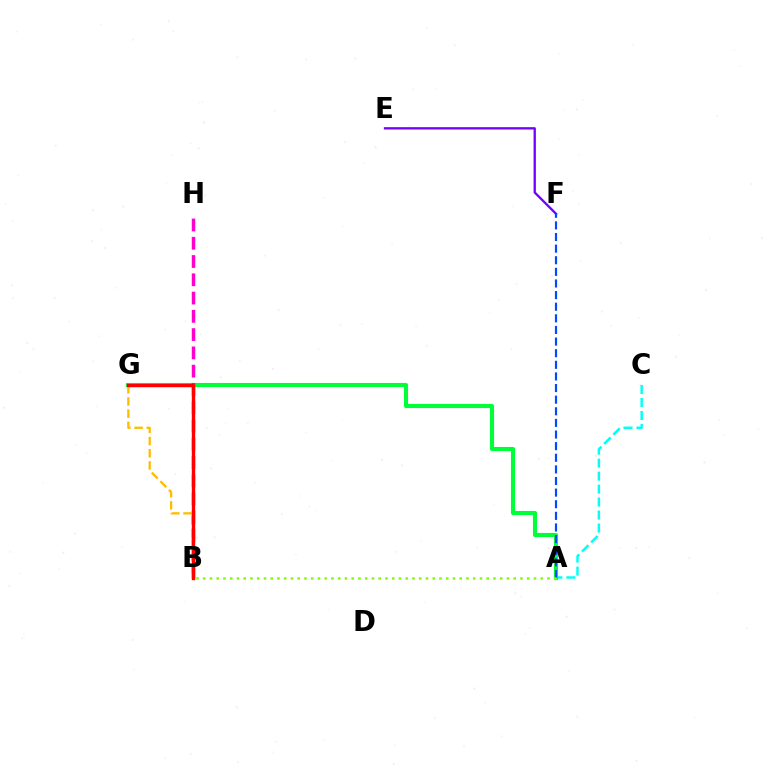{('E', 'F'): [{'color': '#7200ff', 'line_style': 'solid', 'thickness': 1.67}], ('A', 'C'): [{'color': '#00fff6', 'line_style': 'dashed', 'thickness': 1.76}], ('A', 'G'): [{'color': '#00ff39', 'line_style': 'solid', 'thickness': 2.97}], ('A', 'F'): [{'color': '#004bff', 'line_style': 'dashed', 'thickness': 1.58}], ('A', 'B'): [{'color': '#84ff00', 'line_style': 'dotted', 'thickness': 1.83}], ('B', 'H'): [{'color': '#ff00cf', 'line_style': 'dashed', 'thickness': 2.48}], ('B', 'G'): [{'color': '#ffbd00', 'line_style': 'dashed', 'thickness': 1.66}, {'color': '#ff0000', 'line_style': 'solid', 'thickness': 2.43}]}